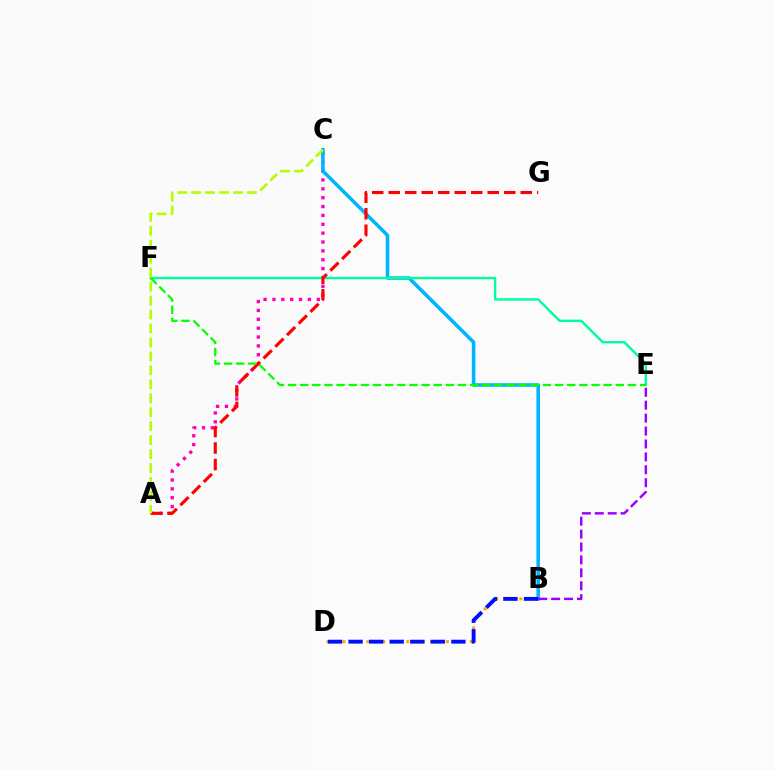{('A', 'C'): [{'color': '#ff00bd', 'line_style': 'dotted', 'thickness': 2.41}, {'color': '#b3ff00', 'line_style': 'dashed', 'thickness': 1.9}], ('B', 'C'): [{'color': '#00b5ff', 'line_style': 'solid', 'thickness': 2.56}], ('B', 'D'): [{'color': '#ffa500', 'line_style': 'dotted', 'thickness': 2.16}, {'color': '#0010ff', 'line_style': 'dashed', 'thickness': 2.79}], ('E', 'F'): [{'color': '#00ff9d', 'line_style': 'solid', 'thickness': 1.74}, {'color': '#08ff00', 'line_style': 'dashed', 'thickness': 1.65}], ('A', 'G'): [{'color': '#ff0000', 'line_style': 'dashed', 'thickness': 2.24}], ('B', 'E'): [{'color': '#9b00ff', 'line_style': 'dashed', 'thickness': 1.76}]}